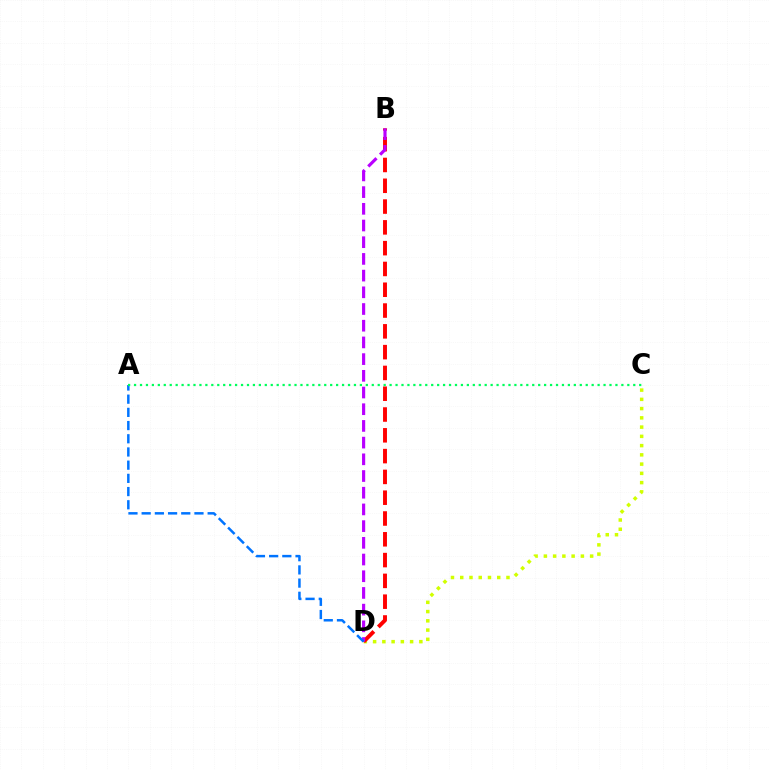{('C', 'D'): [{'color': '#d1ff00', 'line_style': 'dotted', 'thickness': 2.51}], ('B', 'D'): [{'color': '#ff0000', 'line_style': 'dashed', 'thickness': 2.83}, {'color': '#b900ff', 'line_style': 'dashed', 'thickness': 2.27}], ('A', 'D'): [{'color': '#0074ff', 'line_style': 'dashed', 'thickness': 1.79}], ('A', 'C'): [{'color': '#00ff5c', 'line_style': 'dotted', 'thickness': 1.61}]}